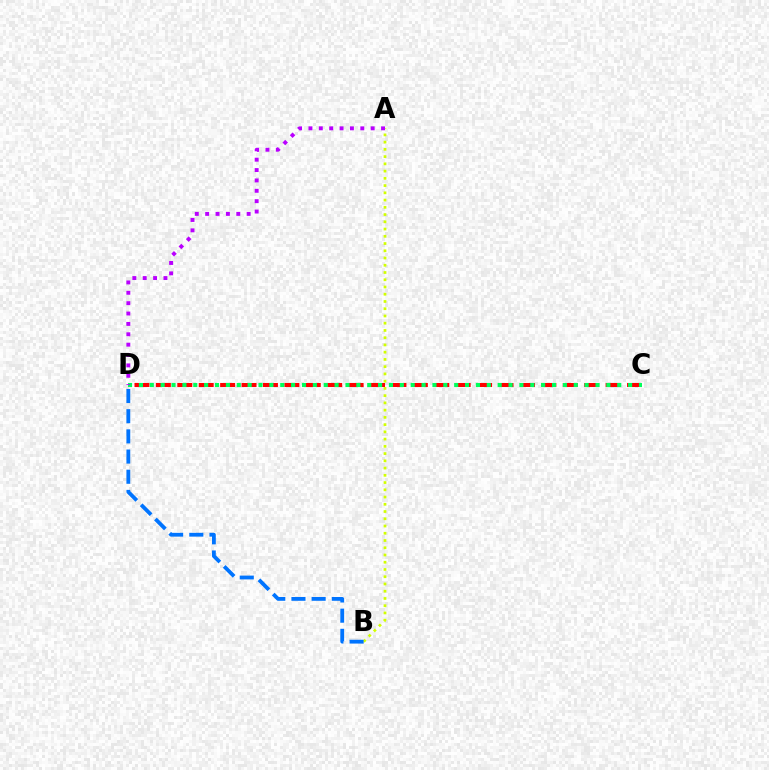{('C', 'D'): [{'color': '#ff0000', 'line_style': 'dashed', 'thickness': 2.91}, {'color': '#00ff5c', 'line_style': 'dotted', 'thickness': 2.95}], ('A', 'B'): [{'color': '#d1ff00', 'line_style': 'dotted', 'thickness': 1.97}], ('B', 'D'): [{'color': '#0074ff', 'line_style': 'dashed', 'thickness': 2.74}], ('A', 'D'): [{'color': '#b900ff', 'line_style': 'dotted', 'thickness': 2.82}]}